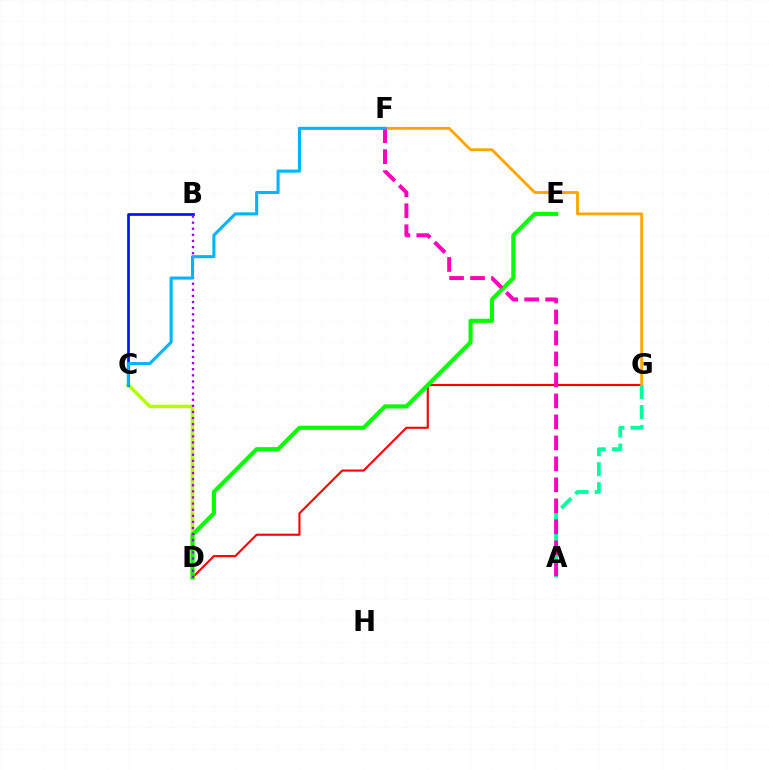{('D', 'G'): [{'color': '#ff0000', 'line_style': 'solid', 'thickness': 1.53}], ('C', 'D'): [{'color': '#b3ff00', 'line_style': 'solid', 'thickness': 2.56}], ('D', 'E'): [{'color': '#08ff00', 'line_style': 'solid', 'thickness': 2.95}], ('F', 'G'): [{'color': '#ffa500', 'line_style': 'solid', 'thickness': 2.03}], ('B', 'C'): [{'color': '#0010ff', 'line_style': 'solid', 'thickness': 1.93}], ('A', 'G'): [{'color': '#00ff9d', 'line_style': 'dashed', 'thickness': 2.72}], ('B', 'D'): [{'color': '#9b00ff', 'line_style': 'dotted', 'thickness': 1.66}], ('A', 'F'): [{'color': '#ff00bd', 'line_style': 'dashed', 'thickness': 2.85}], ('C', 'F'): [{'color': '#00b5ff', 'line_style': 'solid', 'thickness': 2.22}]}